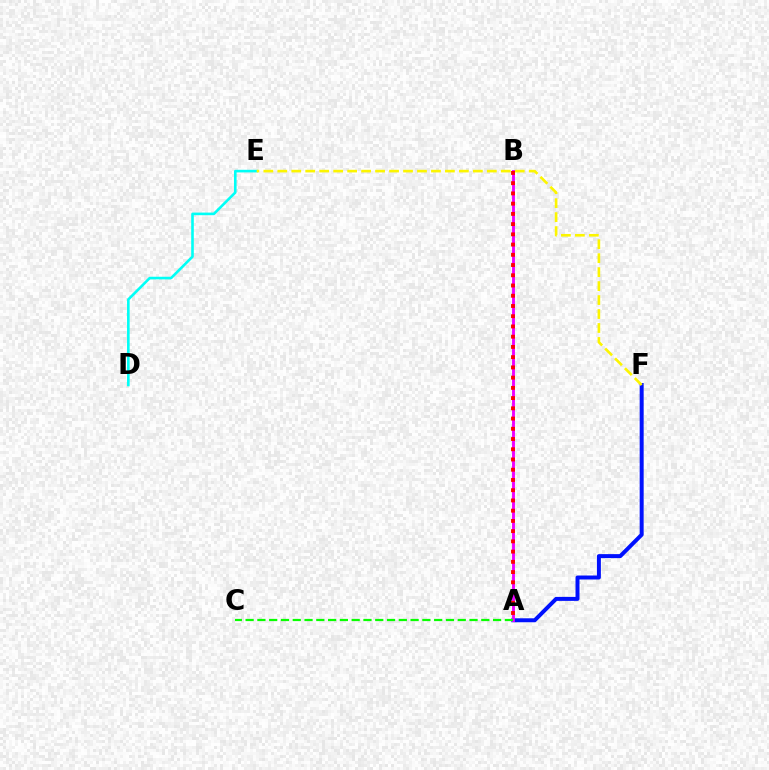{('D', 'E'): [{'color': '#00fff6', 'line_style': 'solid', 'thickness': 1.88}], ('A', 'F'): [{'color': '#0010ff', 'line_style': 'solid', 'thickness': 2.86}], ('E', 'F'): [{'color': '#fcf500', 'line_style': 'dashed', 'thickness': 1.9}], ('A', 'B'): [{'color': '#ee00ff', 'line_style': 'solid', 'thickness': 2.09}, {'color': '#ff0000', 'line_style': 'dotted', 'thickness': 2.78}], ('A', 'C'): [{'color': '#08ff00', 'line_style': 'dashed', 'thickness': 1.6}]}